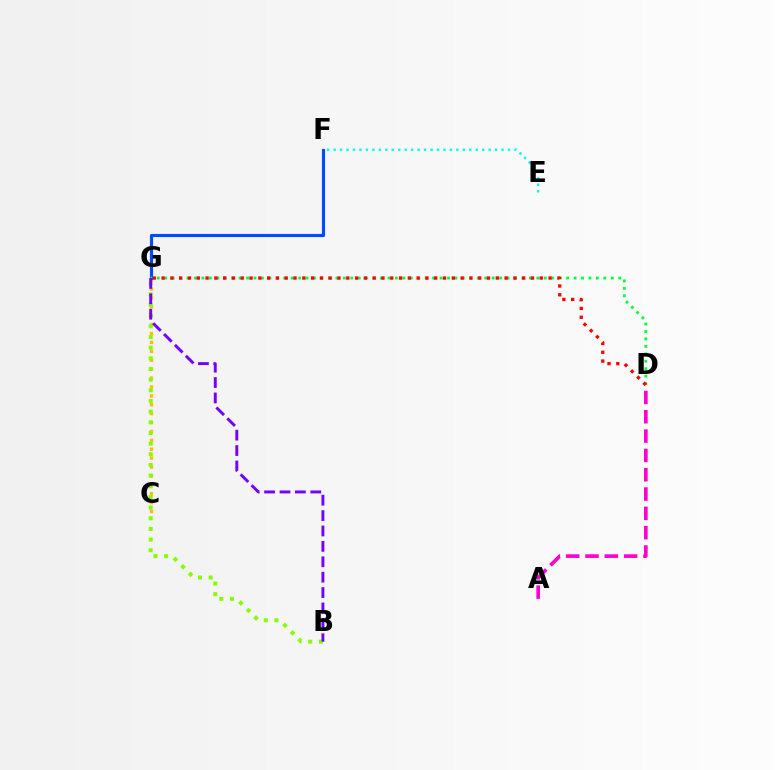{('C', 'G'): [{'color': '#ffbd00', 'line_style': 'dotted', 'thickness': 2.42}], ('F', 'G'): [{'color': '#004bff', 'line_style': 'solid', 'thickness': 2.26}], ('D', 'G'): [{'color': '#00ff39', 'line_style': 'dotted', 'thickness': 2.02}, {'color': '#ff0000', 'line_style': 'dotted', 'thickness': 2.39}], ('B', 'G'): [{'color': '#84ff00', 'line_style': 'dotted', 'thickness': 2.9}, {'color': '#7200ff', 'line_style': 'dashed', 'thickness': 2.09}], ('E', 'F'): [{'color': '#00fff6', 'line_style': 'dotted', 'thickness': 1.76}], ('A', 'D'): [{'color': '#ff00cf', 'line_style': 'dashed', 'thickness': 2.62}]}